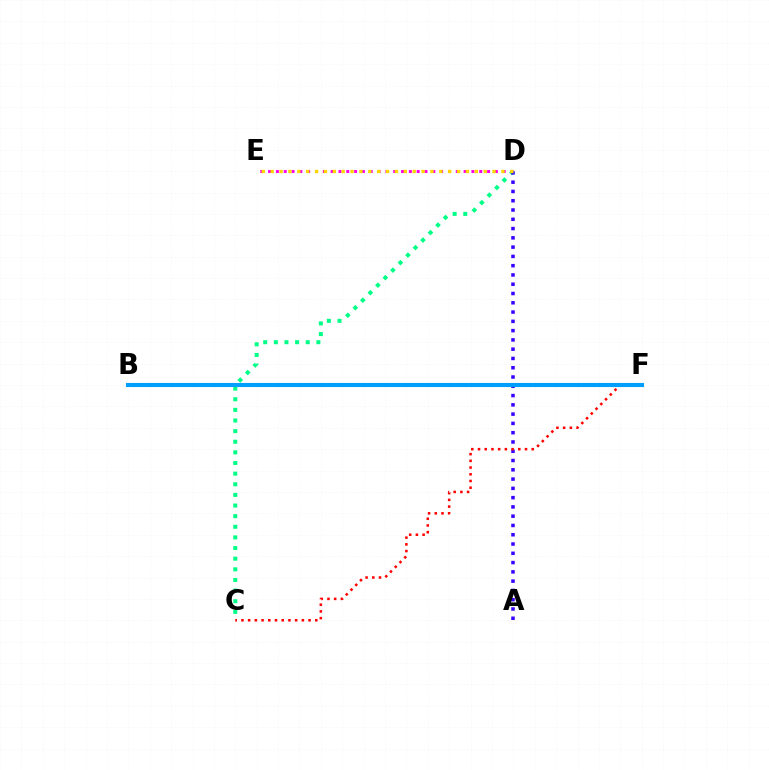{('D', 'E'): [{'color': '#ff00ed', 'line_style': 'dotted', 'thickness': 2.12}, {'color': '#ffd500', 'line_style': 'dotted', 'thickness': 2.41}], ('C', 'D'): [{'color': '#00ff86', 'line_style': 'dotted', 'thickness': 2.89}], ('A', 'D'): [{'color': '#3700ff', 'line_style': 'dotted', 'thickness': 2.52}], ('B', 'F'): [{'color': '#4fff00', 'line_style': 'dashed', 'thickness': 1.57}, {'color': '#009eff', 'line_style': 'solid', 'thickness': 2.95}], ('C', 'F'): [{'color': '#ff0000', 'line_style': 'dotted', 'thickness': 1.82}]}